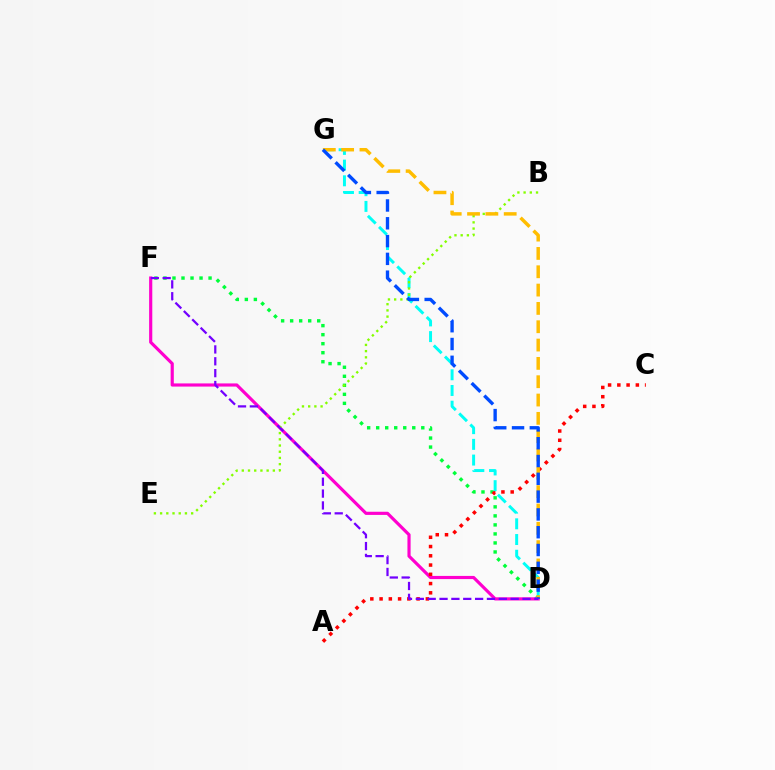{('D', 'F'): [{'color': '#00ff39', 'line_style': 'dotted', 'thickness': 2.45}, {'color': '#ff00cf', 'line_style': 'solid', 'thickness': 2.28}, {'color': '#7200ff', 'line_style': 'dashed', 'thickness': 1.61}], ('A', 'C'): [{'color': '#ff0000', 'line_style': 'dotted', 'thickness': 2.52}], ('D', 'G'): [{'color': '#00fff6', 'line_style': 'dashed', 'thickness': 2.13}, {'color': '#ffbd00', 'line_style': 'dashed', 'thickness': 2.49}, {'color': '#004bff', 'line_style': 'dashed', 'thickness': 2.42}], ('B', 'E'): [{'color': '#84ff00', 'line_style': 'dotted', 'thickness': 1.69}]}